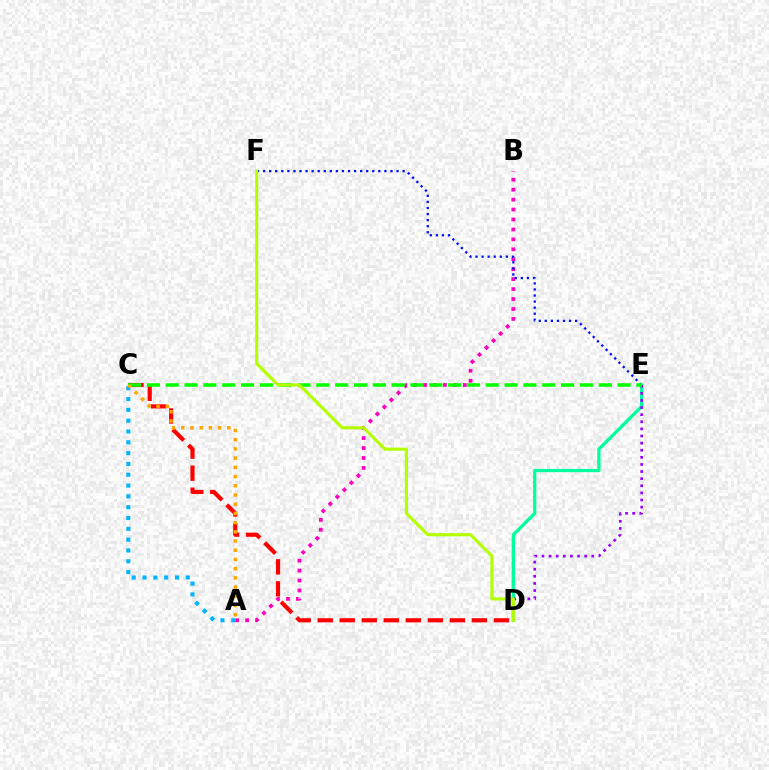{('A', 'B'): [{'color': '#ff00bd', 'line_style': 'dotted', 'thickness': 2.7}], ('E', 'F'): [{'color': '#0010ff', 'line_style': 'dotted', 'thickness': 1.65}], ('D', 'E'): [{'color': '#00ff9d', 'line_style': 'solid', 'thickness': 2.34}, {'color': '#9b00ff', 'line_style': 'dotted', 'thickness': 1.93}], ('C', 'D'): [{'color': '#ff0000', 'line_style': 'dashed', 'thickness': 2.99}], ('A', 'C'): [{'color': '#00b5ff', 'line_style': 'dotted', 'thickness': 2.94}, {'color': '#ffa500', 'line_style': 'dotted', 'thickness': 2.5}], ('C', 'E'): [{'color': '#08ff00', 'line_style': 'dashed', 'thickness': 2.56}], ('D', 'F'): [{'color': '#b3ff00', 'line_style': 'solid', 'thickness': 2.25}]}